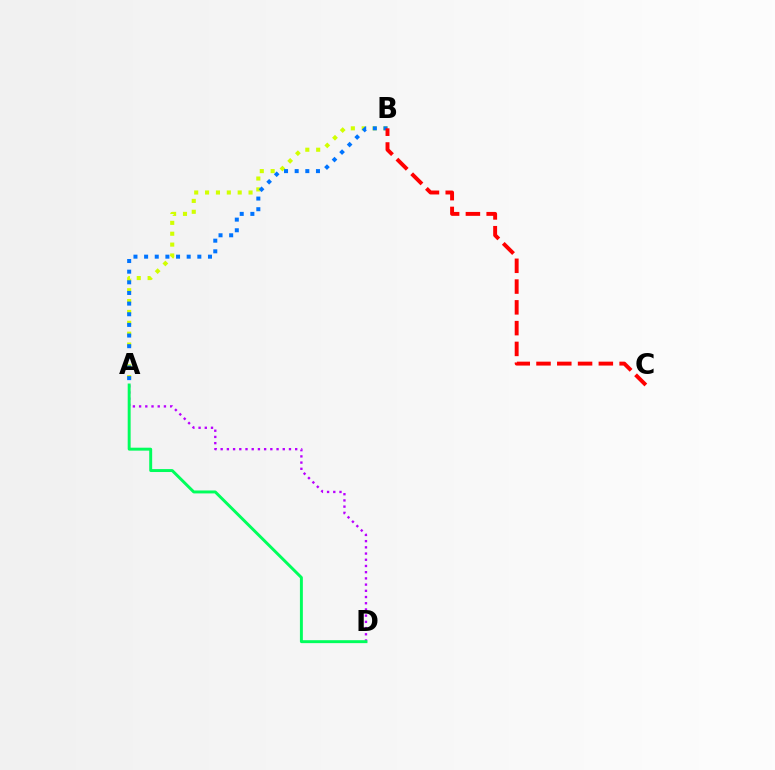{('A', 'B'): [{'color': '#d1ff00', 'line_style': 'dotted', 'thickness': 2.95}, {'color': '#0074ff', 'line_style': 'dotted', 'thickness': 2.89}], ('A', 'D'): [{'color': '#b900ff', 'line_style': 'dotted', 'thickness': 1.69}, {'color': '#00ff5c', 'line_style': 'solid', 'thickness': 2.11}], ('B', 'C'): [{'color': '#ff0000', 'line_style': 'dashed', 'thickness': 2.82}]}